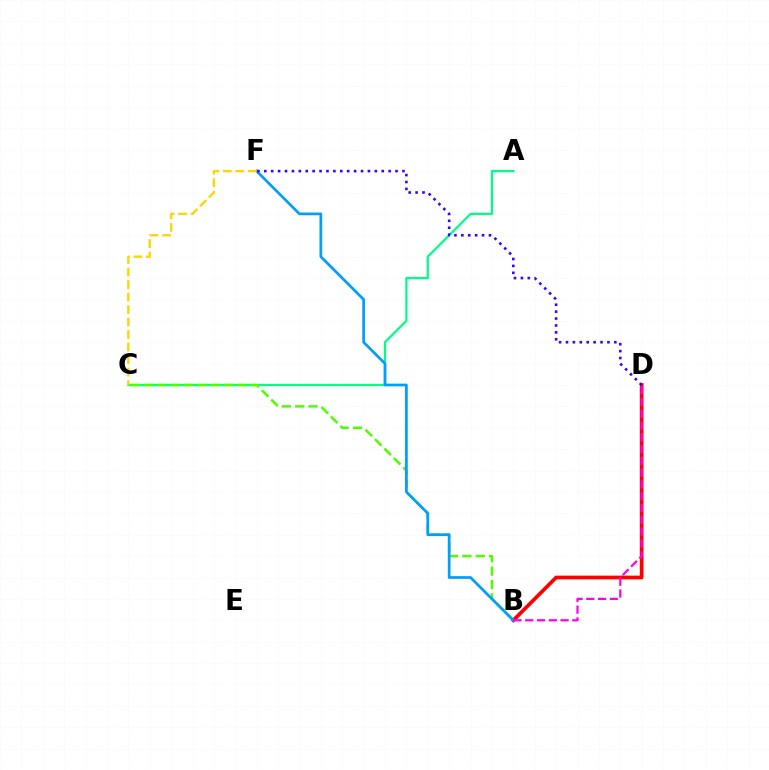{('B', 'D'): [{'color': '#ff0000', 'line_style': 'solid', 'thickness': 2.68}, {'color': '#ff00ed', 'line_style': 'dashed', 'thickness': 1.6}], ('A', 'C'): [{'color': '#00ff86', 'line_style': 'solid', 'thickness': 1.61}], ('B', 'C'): [{'color': '#4fff00', 'line_style': 'dashed', 'thickness': 1.81}], ('B', 'F'): [{'color': '#009eff', 'line_style': 'solid', 'thickness': 1.96}], ('C', 'F'): [{'color': '#ffd500', 'line_style': 'dashed', 'thickness': 1.7}], ('D', 'F'): [{'color': '#3700ff', 'line_style': 'dotted', 'thickness': 1.88}]}